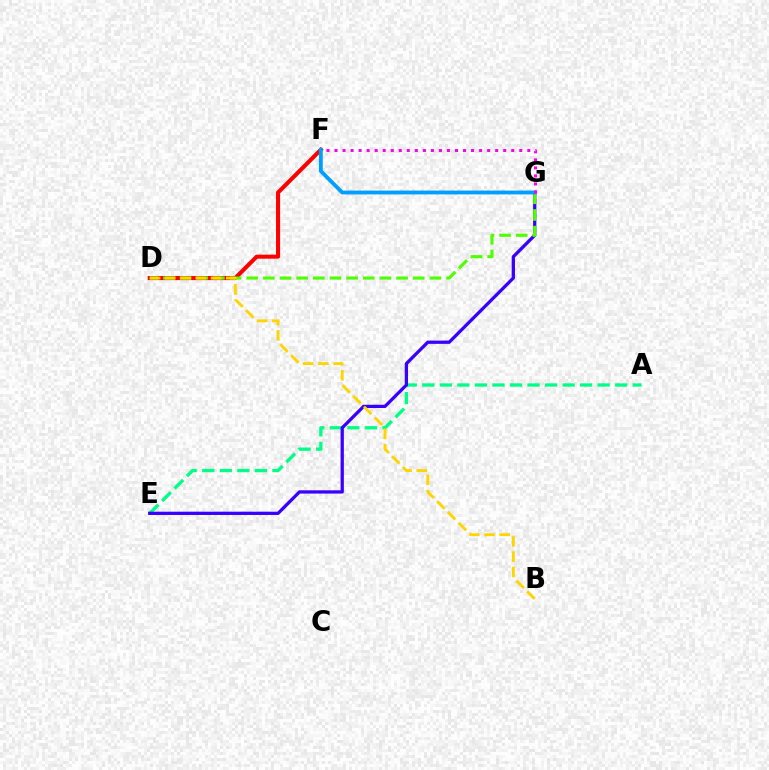{('A', 'E'): [{'color': '#00ff86', 'line_style': 'dashed', 'thickness': 2.38}], ('D', 'F'): [{'color': '#ff0000', 'line_style': 'solid', 'thickness': 2.93}], ('E', 'G'): [{'color': '#3700ff', 'line_style': 'solid', 'thickness': 2.35}], ('D', 'G'): [{'color': '#4fff00', 'line_style': 'dashed', 'thickness': 2.26}], ('B', 'D'): [{'color': '#ffd500', 'line_style': 'dashed', 'thickness': 2.07}], ('F', 'G'): [{'color': '#009eff', 'line_style': 'solid', 'thickness': 2.76}, {'color': '#ff00ed', 'line_style': 'dotted', 'thickness': 2.18}]}